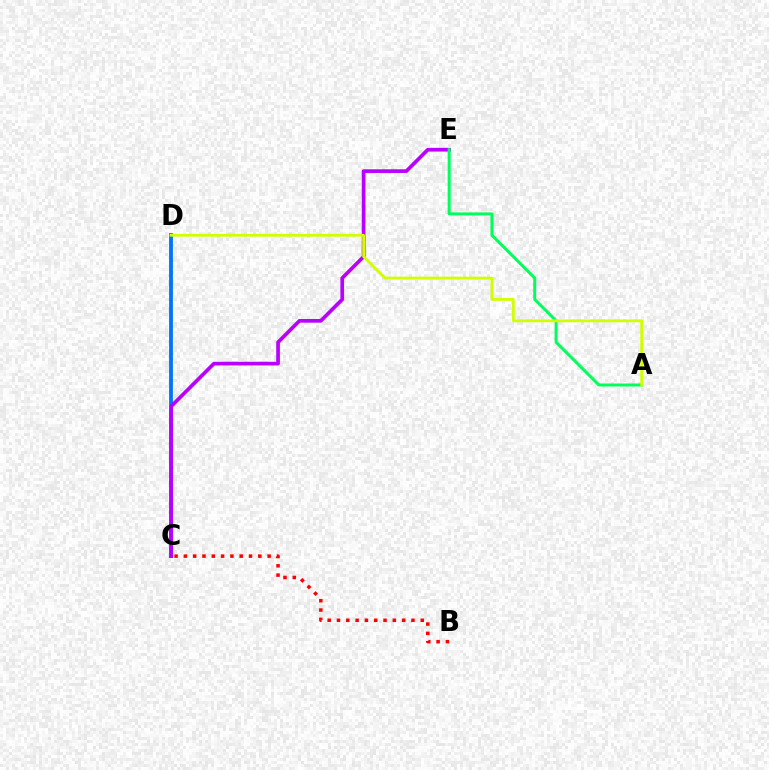{('C', 'D'): [{'color': '#0074ff', 'line_style': 'solid', 'thickness': 2.76}], ('C', 'E'): [{'color': '#b900ff', 'line_style': 'solid', 'thickness': 2.65}], ('B', 'C'): [{'color': '#ff0000', 'line_style': 'dotted', 'thickness': 2.53}], ('A', 'E'): [{'color': '#00ff5c', 'line_style': 'solid', 'thickness': 2.15}], ('A', 'D'): [{'color': '#d1ff00', 'line_style': 'solid', 'thickness': 2.01}]}